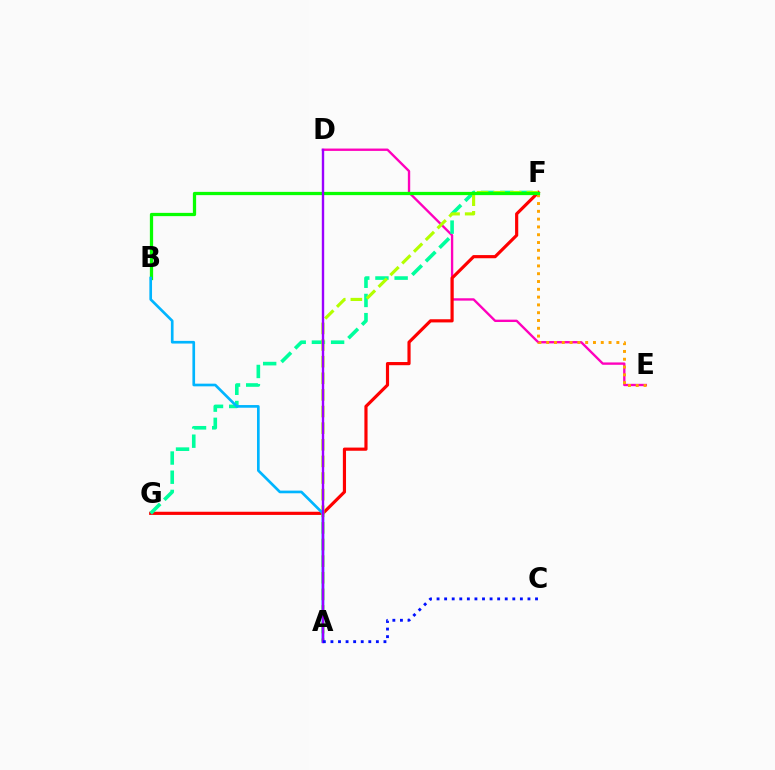{('D', 'E'): [{'color': '#ff00bd', 'line_style': 'solid', 'thickness': 1.7}], ('F', 'G'): [{'color': '#ff0000', 'line_style': 'solid', 'thickness': 2.28}, {'color': '#00ff9d', 'line_style': 'dashed', 'thickness': 2.61}], ('E', 'F'): [{'color': '#ffa500', 'line_style': 'dotted', 'thickness': 2.12}], ('A', 'F'): [{'color': '#b3ff00', 'line_style': 'dashed', 'thickness': 2.26}], ('B', 'F'): [{'color': '#08ff00', 'line_style': 'solid', 'thickness': 2.35}], ('A', 'B'): [{'color': '#00b5ff', 'line_style': 'solid', 'thickness': 1.92}], ('A', 'D'): [{'color': '#9b00ff', 'line_style': 'solid', 'thickness': 1.71}], ('A', 'C'): [{'color': '#0010ff', 'line_style': 'dotted', 'thickness': 2.06}]}